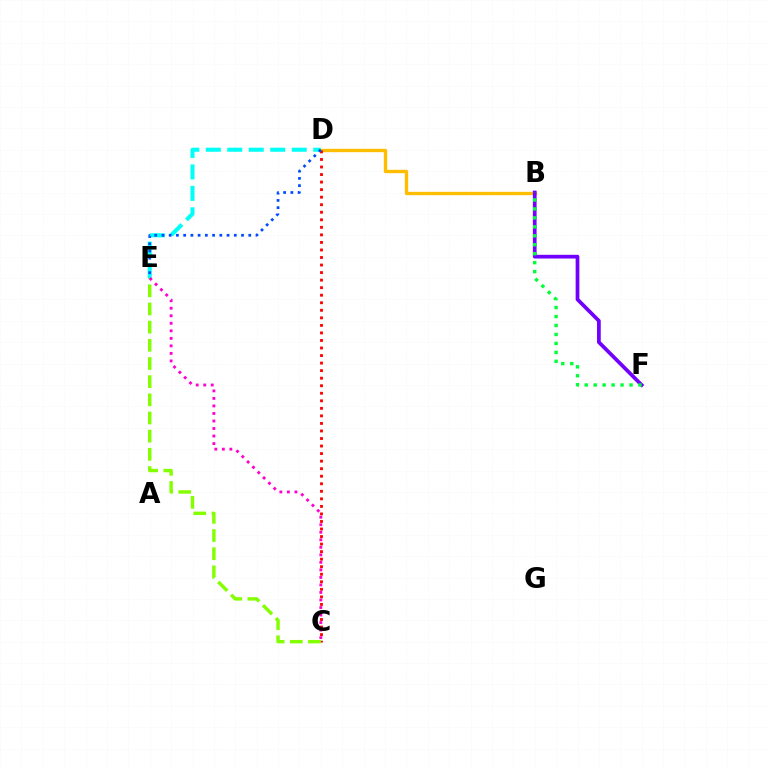{('D', 'E'): [{'color': '#00fff6', 'line_style': 'dashed', 'thickness': 2.92}, {'color': '#004bff', 'line_style': 'dotted', 'thickness': 1.97}], ('B', 'D'): [{'color': '#ffbd00', 'line_style': 'solid', 'thickness': 2.41}], ('C', 'D'): [{'color': '#ff0000', 'line_style': 'dotted', 'thickness': 2.05}], ('C', 'E'): [{'color': '#84ff00', 'line_style': 'dashed', 'thickness': 2.47}, {'color': '#ff00cf', 'line_style': 'dotted', 'thickness': 2.04}], ('B', 'F'): [{'color': '#7200ff', 'line_style': 'solid', 'thickness': 2.68}, {'color': '#00ff39', 'line_style': 'dotted', 'thickness': 2.43}]}